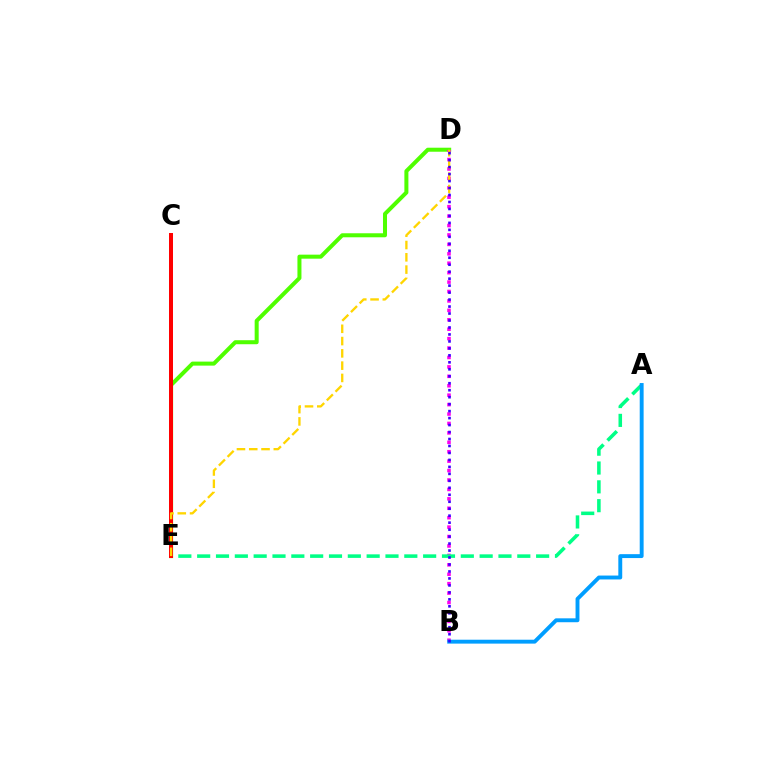{('D', 'E'): [{'color': '#4fff00', 'line_style': 'solid', 'thickness': 2.89}, {'color': '#ffd500', 'line_style': 'dashed', 'thickness': 1.67}], ('B', 'D'): [{'color': '#ff00ed', 'line_style': 'dotted', 'thickness': 2.56}, {'color': '#3700ff', 'line_style': 'dotted', 'thickness': 1.89}], ('A', 'E'): [{'color': '#00ff86', 'line_style': 'dashed', 'thickness': 2.56}], ('C', 'E'): [{'color': '#ff0000', 'line_style': 'solid', 'thickness': 2.88}], ('A', 'B'): [{'color': '#009eff', 'line_style': 'solid', 'thickness': 2.81}]}